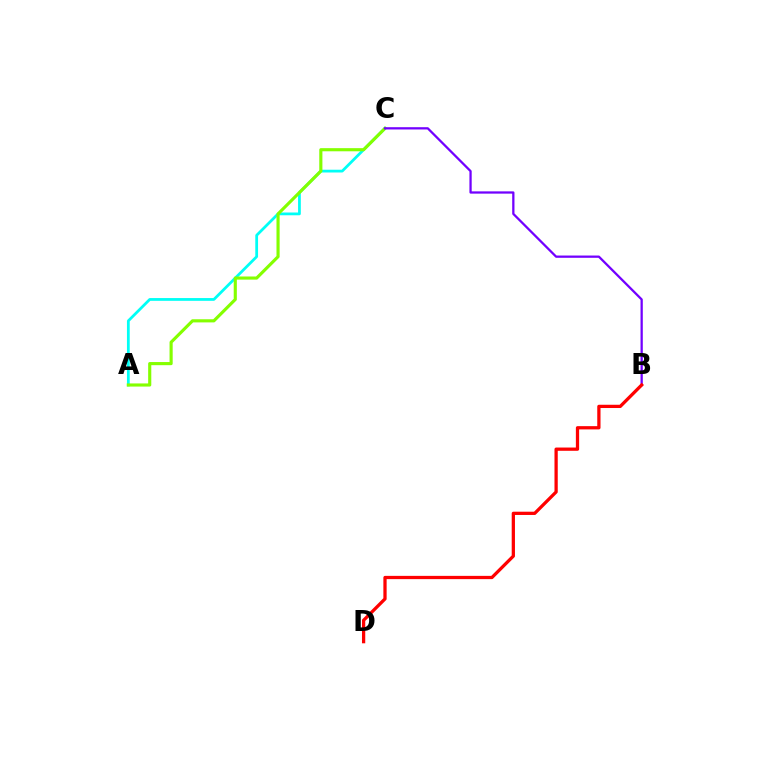{('A', 'C'): [{'color': '#00fff6', 'line_style': 'solid', 'thickness': 1.99}, {'color': '#84ff00', 'line_style': 'solid', 'thickness': 2.26}], ('B', 'C'): [{'color': '#7200ff', 'line_style': 'solid', 'thickness': 1.63}], ('B', 'D'): [{'color': '#ff0000', 'line_style': 'solid', 'thickness': 2.35}]}